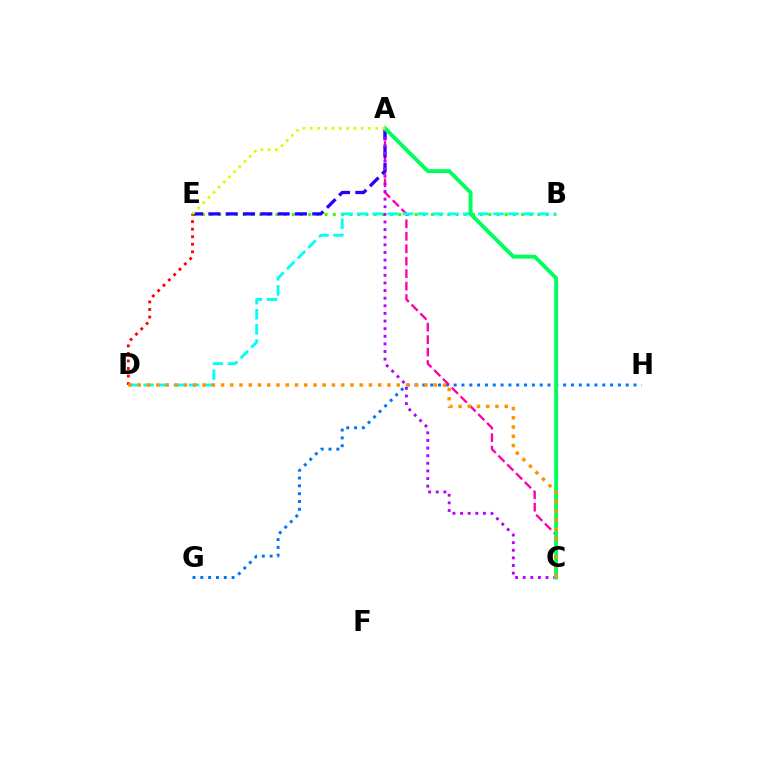{('B', 'E'): [{'color': '#3dff00', 'line_style': 'dotted', 'thickness': 2.22}], ('G', 'H'): [{'color': '#0074ff', 'line_style': 'dotted', 'thickness': 2.12}], ('A', 'C'): [{'color': '#ff00ac', 'line_style': 'dashed', 'thickness': 1.69}, {'color': '#b900ff', 'line_style': 'dotted', 'thickness': 2.07}, {'color': '#00ff5c', 'line_style': 'solid', 'thickness': 2.82}], ('A', 'E'): [{'color': '#2500ff', 'line_style': 'dashed', 'thickness': 2.35}, {'color': '#d1ff00', 'line_style': 'dotted', 'thickness': 1.98}], ('B', 'D'): [{'color': '#00fff6', 'line_style': 'dashed', 'thickness': 2.05}], ('D', 'E'): [{'color': '#ff0000', 'line_style': 'dotted', 'thickness': 2.05}], ('C', 'D'): [{'color': '#ff9400', 'line_style': 'dotted', 'thickness': 2.51}]}